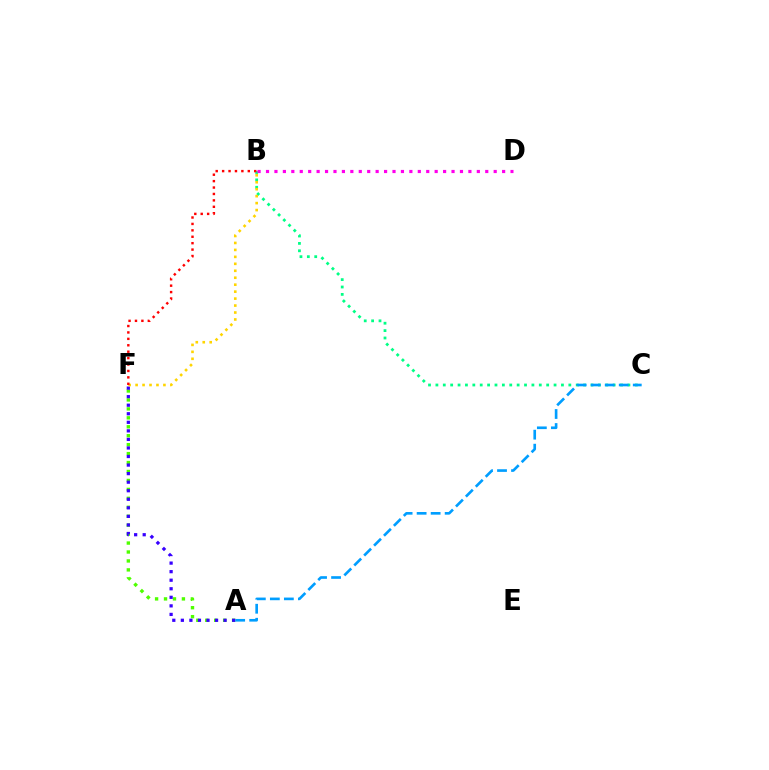{('A', 'F'): [{'color': '#4fff00', 'line_style': 'dotted', 'thickness': 2.43}, {'color': '#3700ff', 'line_style': 'dotted', 'thickness': 2.32}], ('B', 'C'): [{'color': '#00ff86', 'line_style': 'dotted', 'thickness': 2.01}], ('B', 'D'): [{'color': '#ff00ed', 'line_style': 'dotted', 'thickness': 2.29}], ('B', 'F'): [{'color': '#ffd500', 'line_style': 'dotted', 'thickness': 1.89}, {'color': '#ff0000', 'line_style': 'dotted', 'thickness': 1.74}], ('A', 'C'): [{'color': '#009eff', 'line_style': 'dashed', 'thickness': 1.9}]}